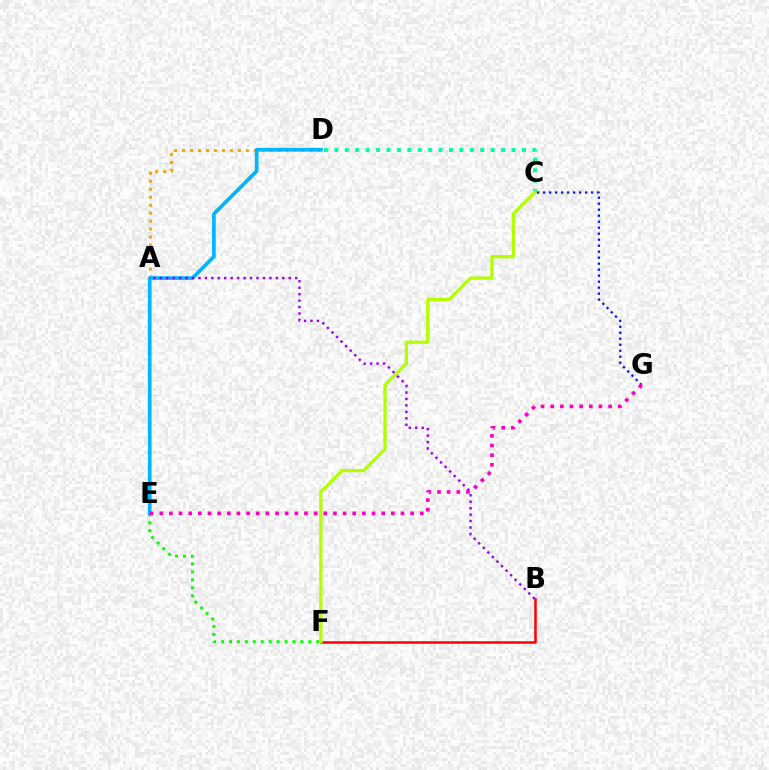{('B', 'F'): [{'color': '#ff0000', 'line_style': 'solid', 'thickness': 1.8}], ('A', 'D'): [{'color': '#ffa500', 'line_style': 'dotted', 'thickness': 2.17}], ('E', 'F'): [{'color': '#08ff00', 'line_style': 'dotted', 'thickness': 2.16}], ('D', 'E'): [{'color': '#00b5ff', 'line_style': 'solid', 'thickness': 2.65}], ('C', 'G'): [{'color': '#0010ff', 'line_style': 'dotted', 'thickness': 1.63}], ('C', 'D'): [{'color': '#00ff9d', 'line_style': 'dotted', 'thickness': 2.83}], ('C', 'F'): [{'color': '#b3ff00', 'line_style': 'solid', 'thickness': 2.35}], ('A', 'B'): [{'color': '#9b00ff', 'line_style': 'dotted', 'thickness': 1.75}], ('E', 'G'): [{'color': '#ff00bd', 'line_style': 'dotted', 'thickness': 2.62}]}